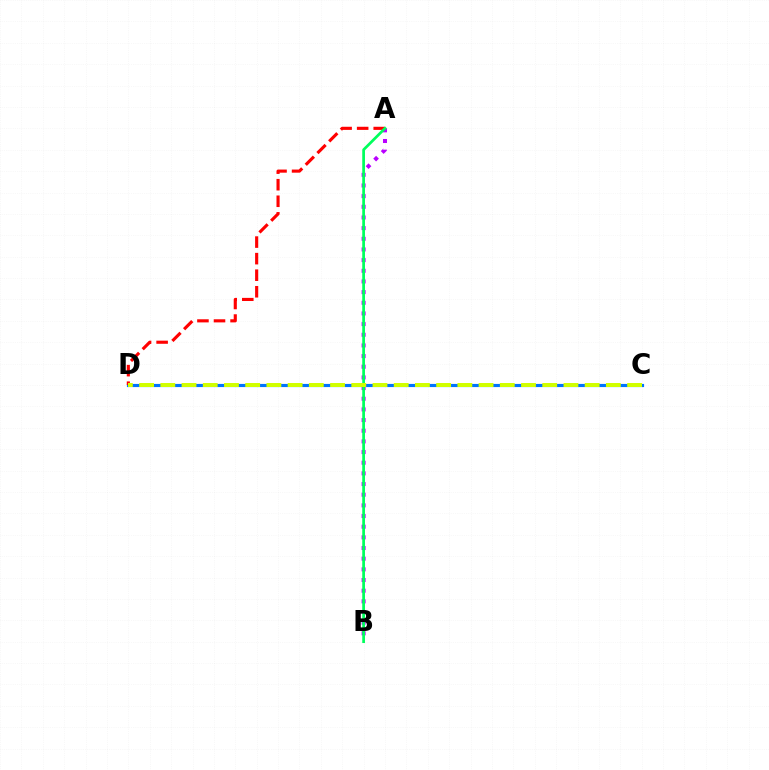{('C', 'D'): [{'color': '#0074ff', 'line_style': 'solid', 'thickness': 2.27}, {'color': '#d1ff00', 'line_style': 'dashed', 'thickness': 2.88}], ('A', 'B'): [{'color': '#b900ff', 'line_style': 'dotted', 'thickness': 2.9}, {'color': '#00ff5c', 'line_style': 'solid', 'thickness': 1.96}], ('A', 'D'): [{'color': '#ff0000', 'line_style': 'dashed', 'thickness': 2.25}]}